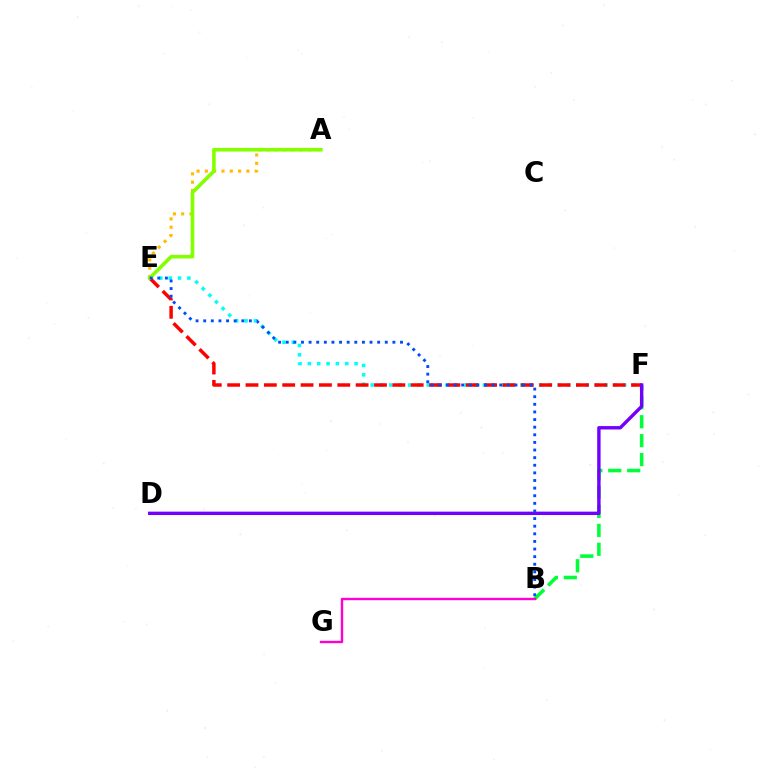{('B', 'F'): [{'color': '#00ff39', 'line_style': 'dashed', 'thickness': 2.57}], ('A', 'E'): [{'color': '#ffbd00', 'line_style': 'dotted', 'thickness': 2.26}, {'color': '#84ff00', 'line_style': 'solid', 'thickness': 2.61}], ('E', 'F'): [{'color': '#00fff6', 'line_style': 'dotted', 'thickness': 2.54}, {'color': '#ff0000', 'line_style': 'dashed', 'thickness': 2.49}], ('B', 'G'): [{'color': '#ff00cf', 'line_style': 'solid', 'thickness': 1.71}], ('D', 'F'): [{'color': '#7200ff', 'line_style': 'solid', 'thickness': 2.44}], ('B', 'E'): [{'color': '#004bff', 'line_style': 'dotted', 'thickness': 2.07}]}